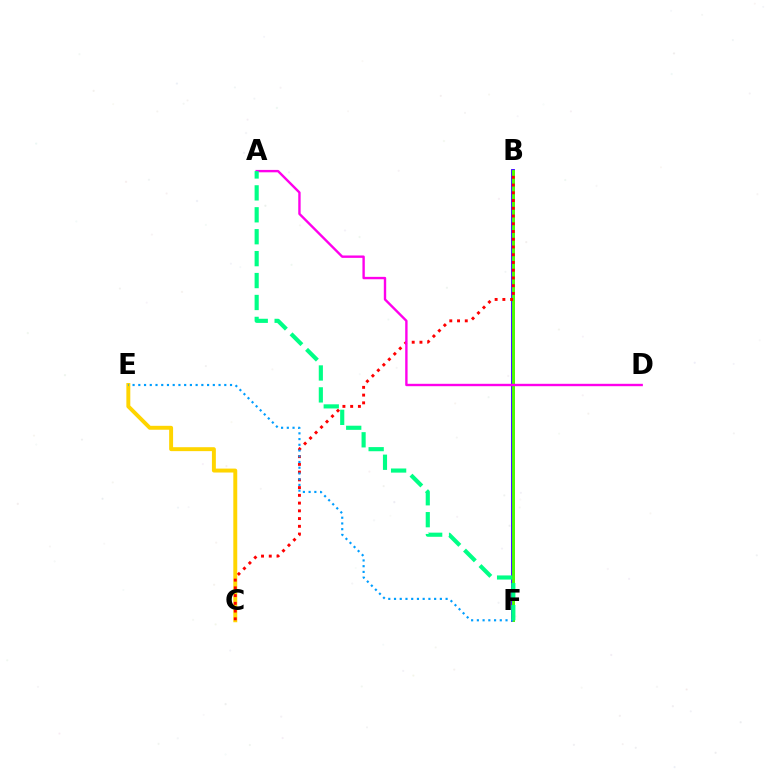{('B', 'F'): [{'color': '#3700ff', 'line_style': 'solid', 'thickness': 2.75}, {'color': '#4fff00', 'line_style': 'solid', 'thickness': 2.08}], ('C', 'E'): [{'color': '#ffd500', 'line_style': 'solid', 'thickness': 2.83}], ('B', 'C'): [{'color': '#ff0000', 'line_style': 'dotted', 'thickness': 2.1}], ('A', 'D'): [{'color': '#ff00ed', 'line_style': 'solid', 'thickness': 1.72}], ('E', 'F'): [{'color': '#009eff', 'line_style': 'dotted', 'thickness': 1.56}], ('A', 'F'): [{'color': '#00ff86', 'line_style': 'dashed', 'thickness': 2.98}]}